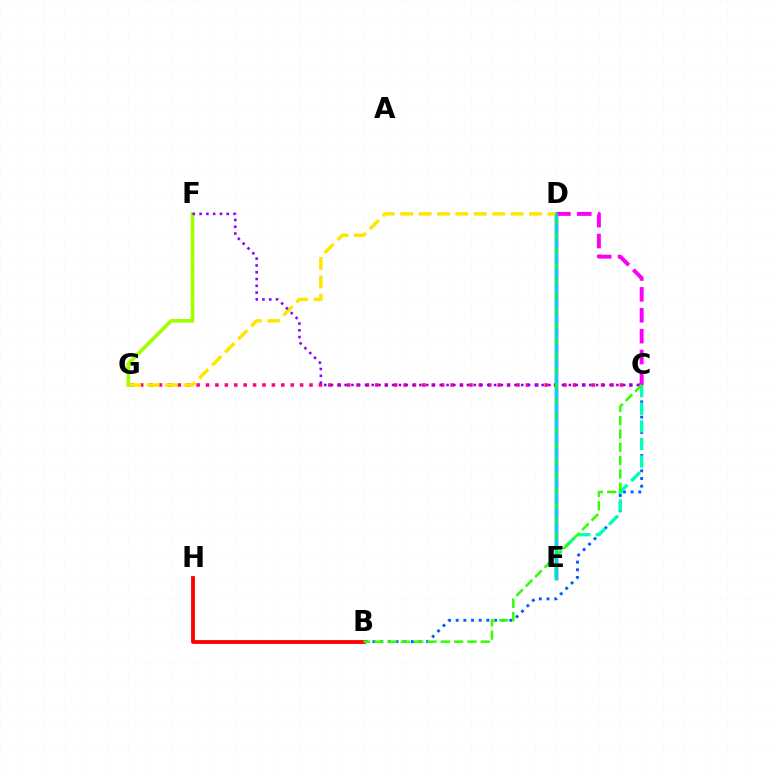{('D', 'E'): [{'color': '#1900ff', 'line_style': 'solid', 'thickness': 2.45}, {'color': '#ff7000', 'line_style': 'dashed', 'thickness': 1.99}, {'color': '#00ff45', 'line_style': 'solid', 'thickness': 2.24}, {'color': '#00d3ff', 'line_style': 'dashed', 'thickness': 2.04}], ('C', 'G'): [{'color': '#ff0088', 'line_style': 'dotted', 'thickness': 2.56}], ('B', 'C'): [{'color': '#005dff', 'line_style': 'dotted', 'thickness': 2.08}, {'color': '#31ff00', 'line_style': 'dashed', 'thickness': 1.81}], ('D', 'G'): [{'color': '#ffe600', 'line_style': 'dashed', 'thickness': 2.5}], ('B', 'H'): [{'color': '#ff0000', 'line_style': 'solid', 'thickness': 2.74}], ('C', 'E'): [{'color': '#00ffbb', 'line_style': 'dashed', 'thickness': 2.39}], ('F', 'G'): [{'color': '#a2ff00', 'line_style': 'solid', 'thickness': 2.64}], ('C', 'F'): [{'color': '#8a00ff', 'line_style': 'dotted', 'thickness': 1.85}], ('C', 'D'): [{'color': '#fa00f9', 'line_style': 'dashed', 'thickness': 2.84}]}